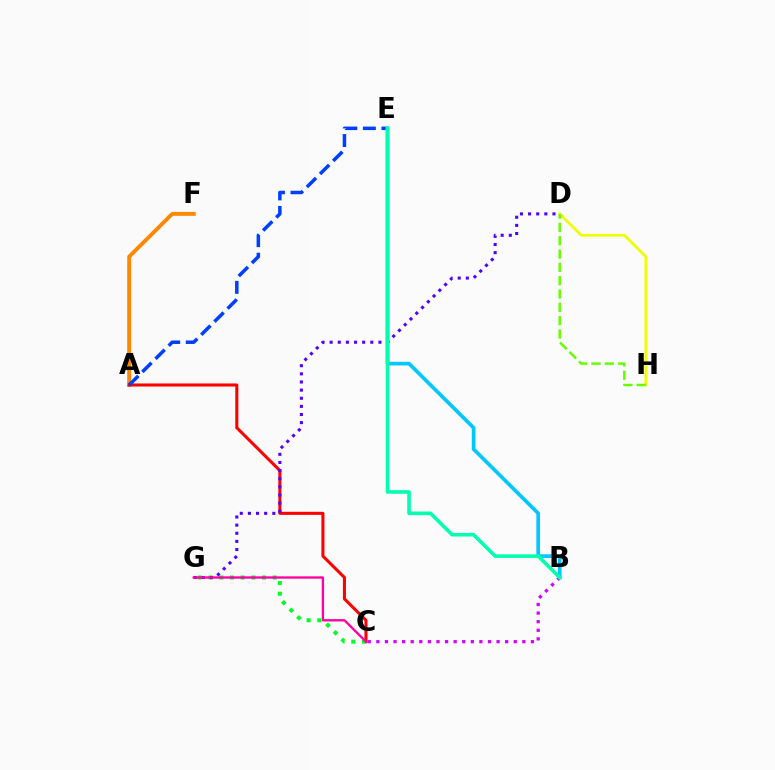{('A', 'F'): [{'color': '#ff8800', 'line_style': 'solid', 'thickness': 2.8}], ('A', 'C'): [{'color': '#ff0000', 'line_style': 'solid', 'thickness': 2.2}], ('C', 'G'): [{'color': '#00ff27', 'line_style': 'dotted', 'thickness': 2.9}, {'color': '#ff00a0', 'line_style': 'solid', 'thickness': 1.67}], ('D', 'H'): [{'color': '#eeff00', 'line_style': 'solid', 'thickness': 1.98}, {'color': '#66ff00', 'line_style': 'dashed', 'thickness': 1.81}], ('B', 'C'): [{'color': '#d600ff', 'line_style': 'dotted', 'thickness': 2.33}], ('A', 'E'): [{'color': '#003fff', 'line_style': 'dashed', 'thickness': 2.52}], ('D', 'G'): [{'color': '#4f00ff', 'line_style': 'dotted', 'thickness': 2.21}], ('B', 'E'): [{'color': '#00c7ff', 'line_style': 'solid', 'thickness': 2.64}, {'color': '#00ffaf', 'line_style': 'solid', 'thickness': 2.58}]}